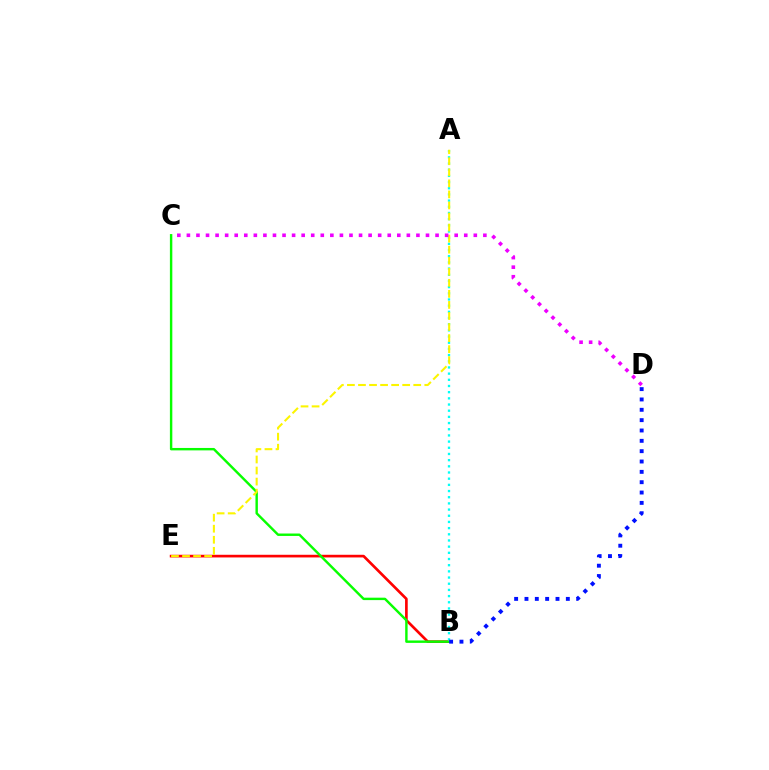{('B', 'E'): [{'color': '#ff0000', 'line_style': 'solid', 'thickness': 1.92}], ('B', 'C'): [{'color': '#08ff00', 'line_style': 'solid', 'thickness': 1.74}], ('A', 'B'): [{'color': '#00fff6', 'line_style': 'dotted', 'thickness': 1.68}], ('A', 'E'): [{'color': '#fcf500', 'line_style': 'dashed', 'thickness': 1.5}], ('B', 'D'): [{'color': '#0010ff', 'line_style': 'dotted', 'thickness': 2.81}], ('C', 'D'): [{'color': '#ee00ff', 'line_style': 'dotted', 'thickness': 2.6}]}